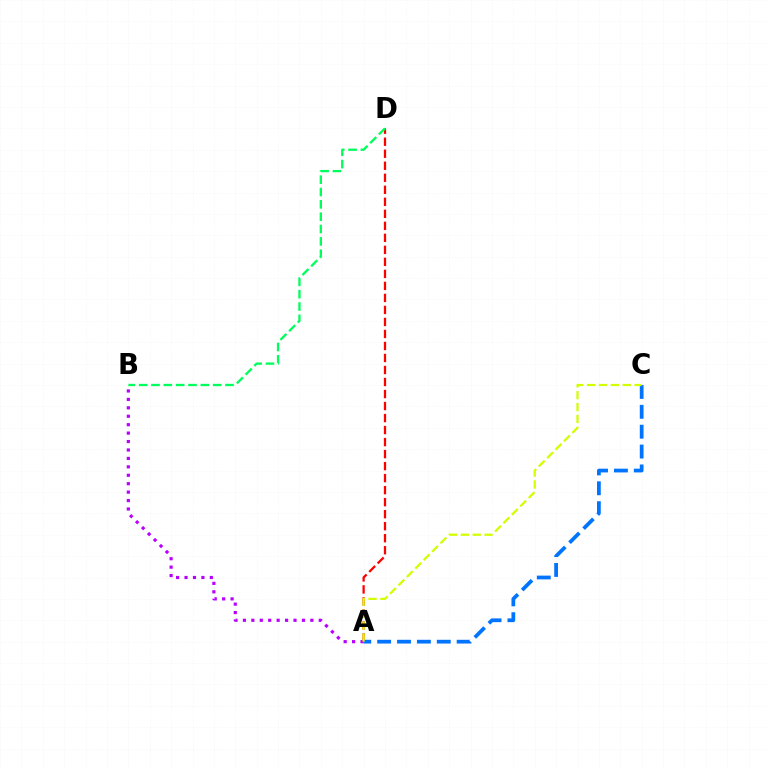{('A', 'D'): [{'color': '#ff0000', 'line_style': 'dashed', 'thickness': 1.63}], ('B', 'D'): [{'color': '#00ff5c', 'line_style': 'dashed', 'thickness': 1.68}], ('A', 'C'): [{'color': '#0074ff', 'line_style': 'dashed', 'thickness': 2.7}, {'color': '#d1ff00', 'line_style': 'dashed', 'thickness': 1.61}], ('A', 'B'): [{'color': '#b900ff', 'line_style': 'dotted', 'thickness': 2.29}]}